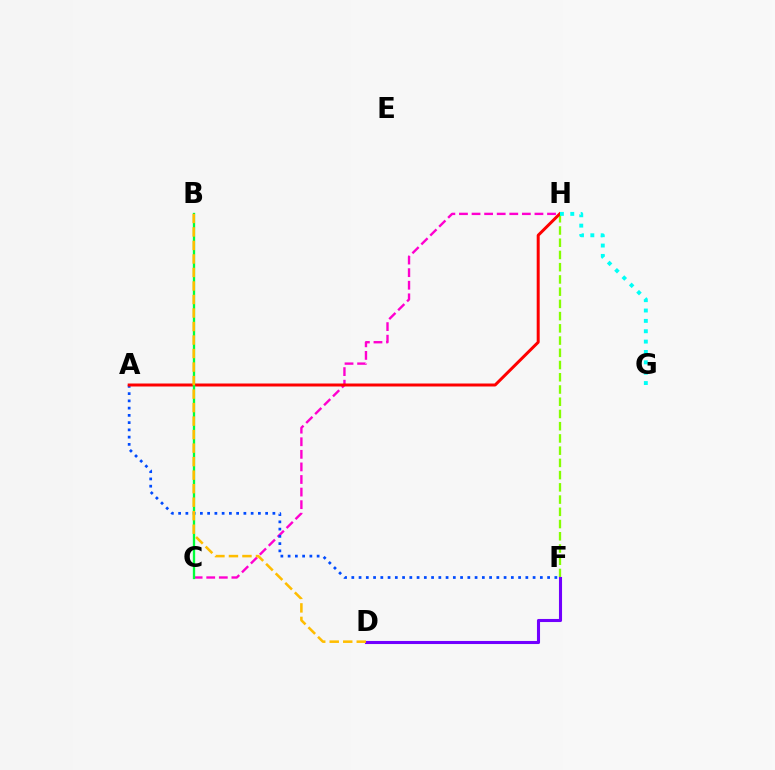{('F', 'H'): [{'color': '#84ff00', 'line_style': 'dashed', 'thickness': 1.66}], ('C', 'H'): [{'color': '#ff00cf', 'line_style': 'dashed', 'thickness': 1.71}], ('A', 'F'): [{'color': '#004bff', 'line_style': 'dotted', 'thickness': 1.97}], ('A', 'H'): [{'color': '#ff0000', 'line_style': 'solid', 'thickness': 2.15}], ('B', 'C'): [{'color': '#00ff39', 'line_style': 'solid', 'thickness': 1.68}], ('D', 'F'): [{'color': '#7200ff', 'line_style': 'solid', 'thickness': 2.21}], ('G', 'H'): [{'color': '#00fff6', 'line_style': 'dotted', 'thickness': 2.82}], ('B', 'D'): [{'color': '#ffbd00', 'line_style': 'dashed', 'thickness': 1.84}]}